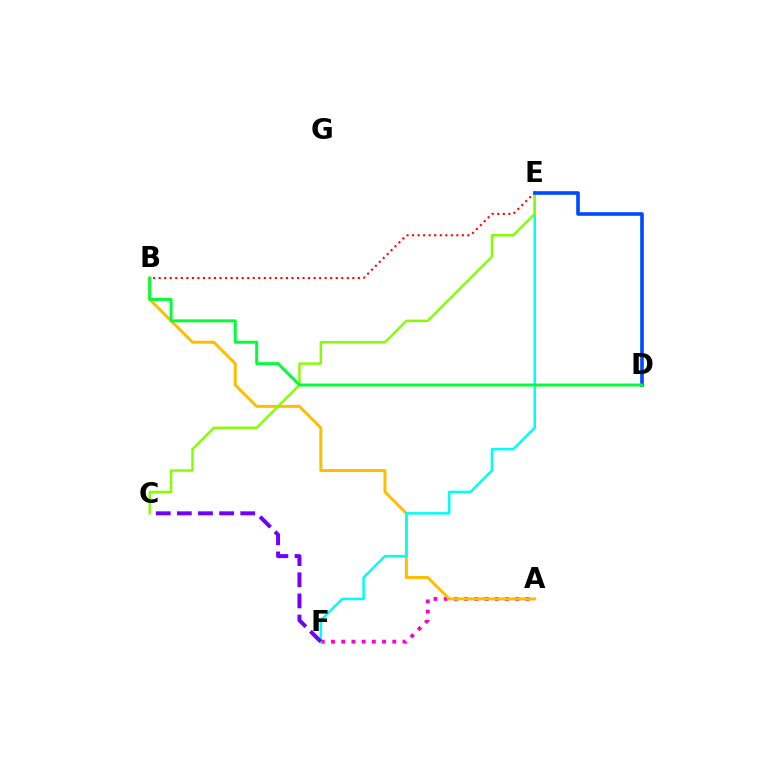{('A', 'F'): [{'color': '#ff00cf', 'line_style': 'dotted', 'thickness': 2.77}], ('A', 'B'): [{'color': '#ffbd00', 'line_style': 'solid', 'thickness': 2.14}], ('B', 'E'): [{'color': '#ff0000', 'line_style': 'dotted', 'thickness': 1.5}], ('E', 'F'): [{'color': '#00fff6', 'line_style': 'solid', 'thickness': 1.82}], ('C', 'E'): [{'color': '#84ff00', 'line_style': 'solid', 'thickness': 1.76}], ('D', 'E'): [{'color': '#004bff', 'line_style': 'solid', 'thickness': 2.62}], ('C', 'F'): [{'color': '#7200ff', 'line_style': 'dashed', 'thickness': 2.87}], ('B', 'D'): [{'color': '#00ff39', 'line_style': 'solid', 'thickness': 2.12}]}